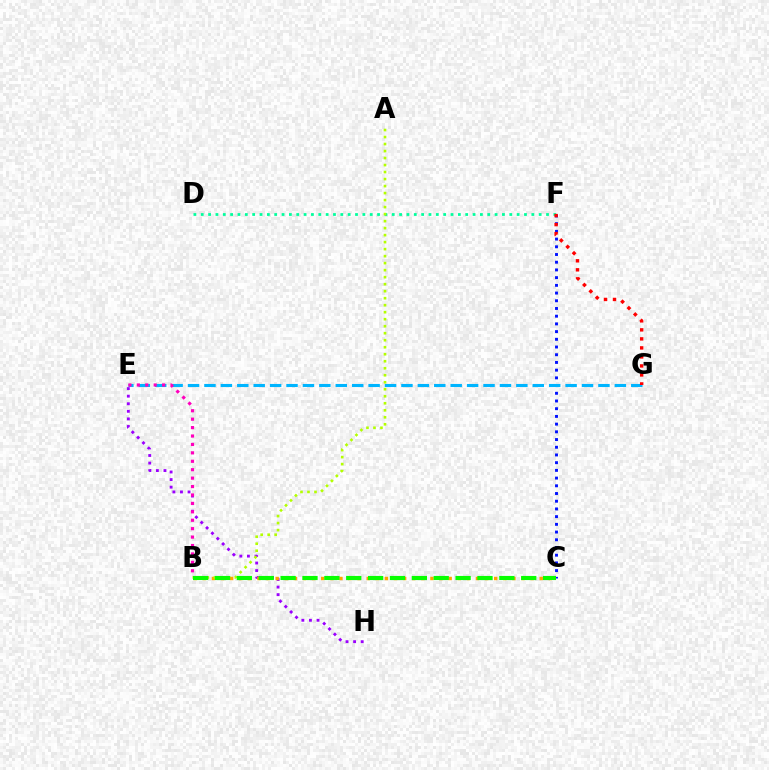{('C', 'F'): [{'color': '#0010ff', 'line_style': 'dotted', 'thickness': 2.09}], ('E', 'H'): [{'color': '#9b00ff', 'line_style': 'dotted', 'thickness': 2.06}], ('D', 'F'): [{'color': '#00ff9d', 'line_style': 'dotted', 'thickness': 2.0}], ('E', 'G'): [{'color': '#00b5ff', 'line_style': 'dashed', 'thickness': 2.23}], ('B', 'C'): [{'color': '#ffa500', 'line_style': 'dotted', 'thickness': 2.47}, {'color': '#08ff00', 'line_style': 'dashed', 'thickness': 2.97}], ('B', 'E'): [{'color': '#ff00bd', 'line_style': 'dotted', 'thickness': 2.29}], ('A', 'B'): [{'color': '#b3ff00', 'line_style': 'dotted', 'thickness': 1.9}], ('F', 'G'): [{'color': '#ff0000', 'line_style': 'dotted', 'thickness': 2.45}]}